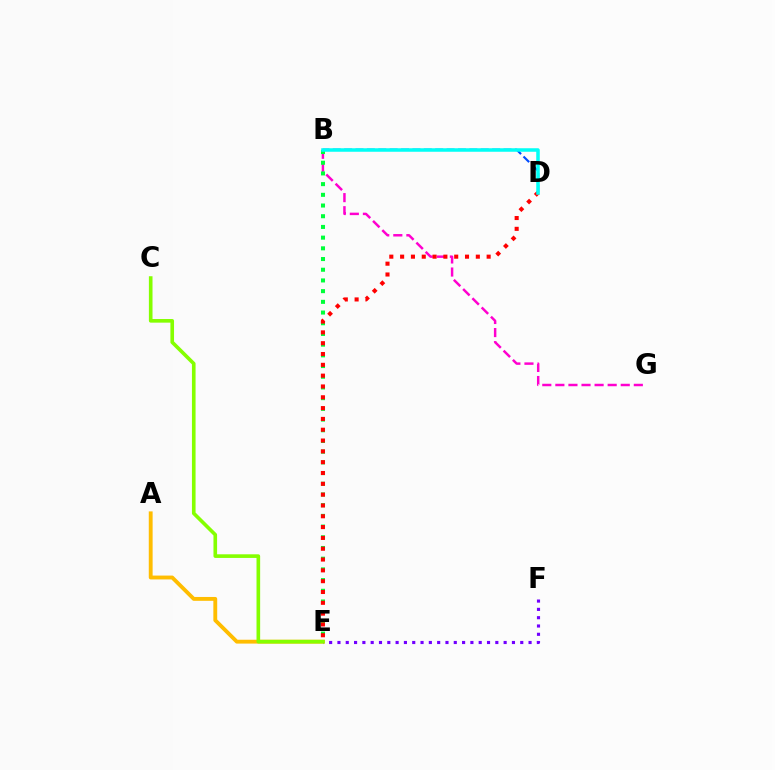{('A', 'E'): [{'color': '#ffbd00', 'line_style': 'solid', 'thickness': 2.77}], ('B', 'G'): [{'color': '#ff00cf', 'line_style': 'dashed', 'thickness': 1.78}], ('E', 'F'): [{'color': '#7200ff', 'line_style': 'dotted', 'thickness': 2.26}], ('B', 'D'): [{'color': '#004bff', 'line_style': 'dashed', 'thickness': 1.55}, {'color': '#00fff6', 'line_style': 'solid', 'thickness': 2.53}], ('B', 'E'): [{'color': '#00ff39', 'line_style': 'dotted', 'thickness': 2.91}], ('D', 'E'): [{'color': '#ff0000', 'line_style': 'dotted', 'thickness': 2.94}], ('C', 'E'): [{'color': '#84ff00', 'line_style': 'solid', 'thickness': 2.61}]}